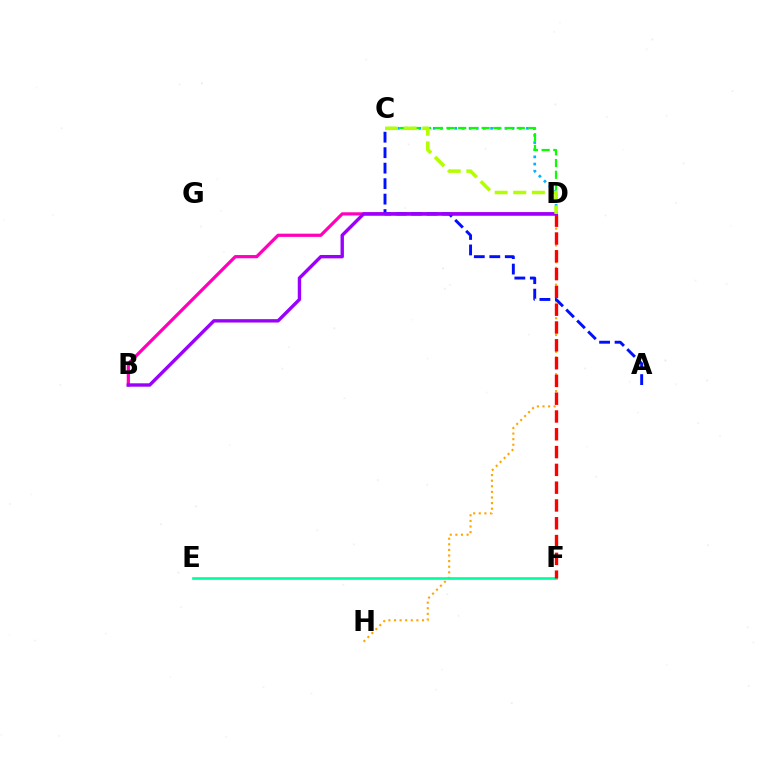{('D', 'H'): [{'color': '#ffa500', 'line_style': 'dotted', 'thickness': 1.52}], ('B', 'D'): [{'color': '#ff00bd', 'line_style': 'solid', 'thickness': 2.31}, {'color': '#9b00ff', 'line_style': 'solid', 'thickness': 2.43}], ('E', 'F'): [{'color': '#00ff9d', 'line_style': 'solid', 'thickness': 1.92}], ('A', 'C'): [{'color': '#0010ff', 'line_style': 'dashed', 'thickness': 2.1}], ('D', 'F'): [{'color': '#ff0000', 'line_style': 'dashed', 'thickness': 2.42}], ('C', 'D'): [{'color': '#00b5ff', 'line_style': 'dotted', 'thickness': 1.95}, {'color': '#08ff00', 'line_style': 'dashed', 'thickness': 1.59}, {'color': '#b3ff00', 'line_style': 'dashed', 'thickness': 2.53}]}